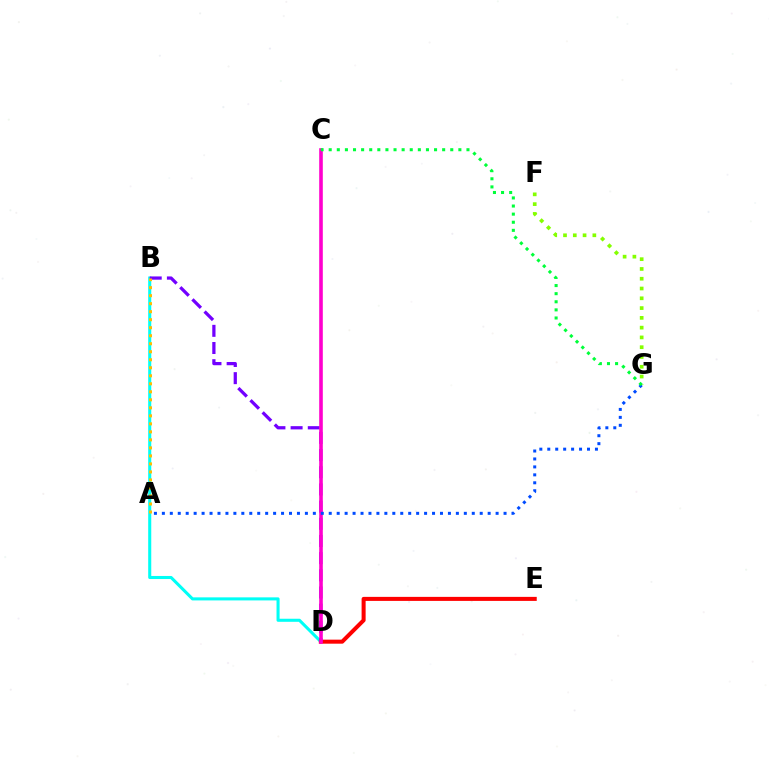{('B', 'D'): [{'color': '#00fff6', 'line_style': 'solid', 'thickness': 2.21}, {'color': '#7200ff', 'line_style': 'dashed', 'thickness': 2.33}], ('F', 'G'): [{'color': '#84ff00', 'line_style': 'dotted', 'thickness': 2.66}], ('D', 'E'): [{'color': '#ff0000', 'line_style': 'solid', 'thickness': 2.9}], ('C', 'D'): [{'color': '#ff00cf', 'line_style': 'solid', 'thickness': 2.6}], ('A', 'G'): [{'color': '#004bff', 'line_style': 'dotted', 'thickness': 2.16}], ('C', 'G'): [{'color': '#00ff39', 'line_style': 'dotted', 'thickness': 2.2}], ('A', 'B'): [{'color': '#ffbd00', 'line_style': 'dotted', 'thickness': 2.18}]}